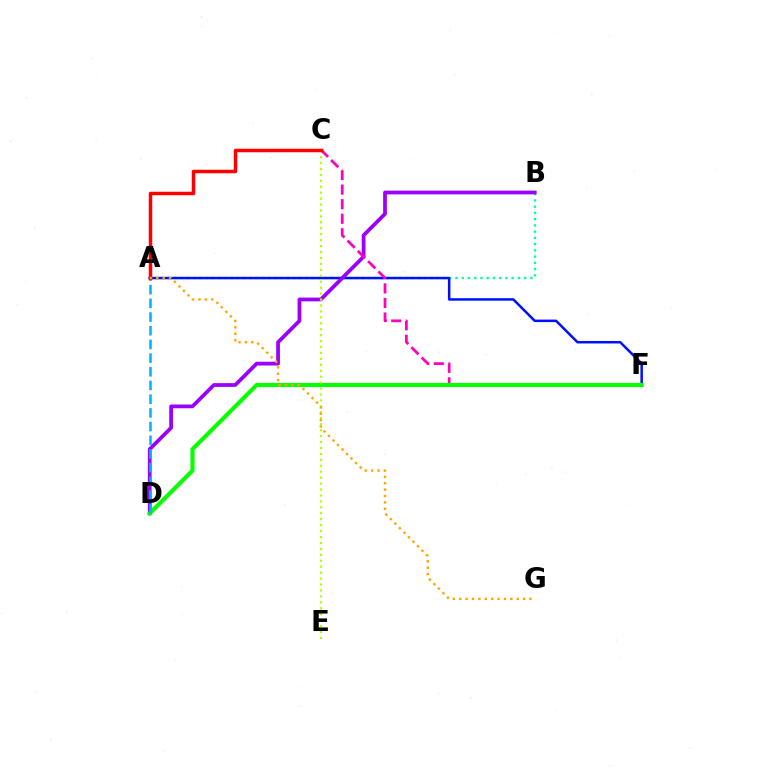{('A', 'B'): [{'color': '#00ff9d', 'line_style': 'dotted', 'thickness': 1.7}], ('A', 'F'): [{'color': '#0010ff', 'line_style': 'solid', 'thickness': 1.8}], ('B', 'D'): [{'color': '#9b00ff', 'line_style': 'solid', 'thickness': 2.71}], ('C', 'F'): [{'color': '#ff00bd', 'line_style': 'dashed', 'thickness': 1.98}], ('D', 'F'): [{'color': '#08ff00', 'line_style': 'solid', 'thickness': 2.97}], ('C', 'E'): [{'color': '#b3ff00', 'line_style': 'dotted', 'thickness': 1.61}], ('A', 'D'): [{'color': '#00b5ff', 'line_style': 'dashed', 'thickness': 1.86}], ('A', 'C'): [{'color': '#ff0000', 'line_style': 'solid', 'thickness': 2.51}], ('A', 'G'): [{'color': '#ffa500', 'line_style': 'dotted', 'thickness': 1.74}]}